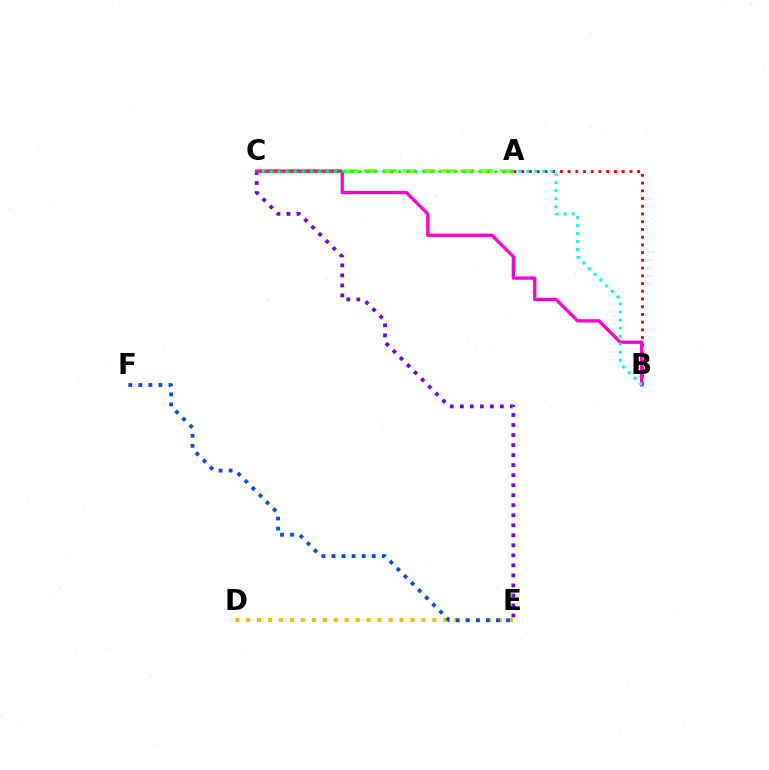{('A', 'B'): [{'color': '#ff0000', 'line_style': 'dotted', 'thickness': 2.1}, {'color': '#00fff6', 'line_style': 'dotted', 'thickness': 2.18}], ('D', 'E'): [{'color': '#ffbd00', 'line_style': 'dotted', 'thickness': 2.98}], ('C', 'E'): [{'color': '#7200ff', 'line_style': 'dotted', 'thickness': 2.72}], ('A', 'C'): [{'color': '#84ff00', 'line_style': 'dashed', 'thickness': 2.63}, {'color': '#00ff39', 'line_style': 'dotted', 'thickness': 2.18}], ('B', 'C'): [{'color': '#ff00cf', 'line_style': 'solid', 'thickness': 2.38}], ('E', 'F'): [{'color': '#004bff', 'line_style': 'dotted', 'thickness': 2.73}]}